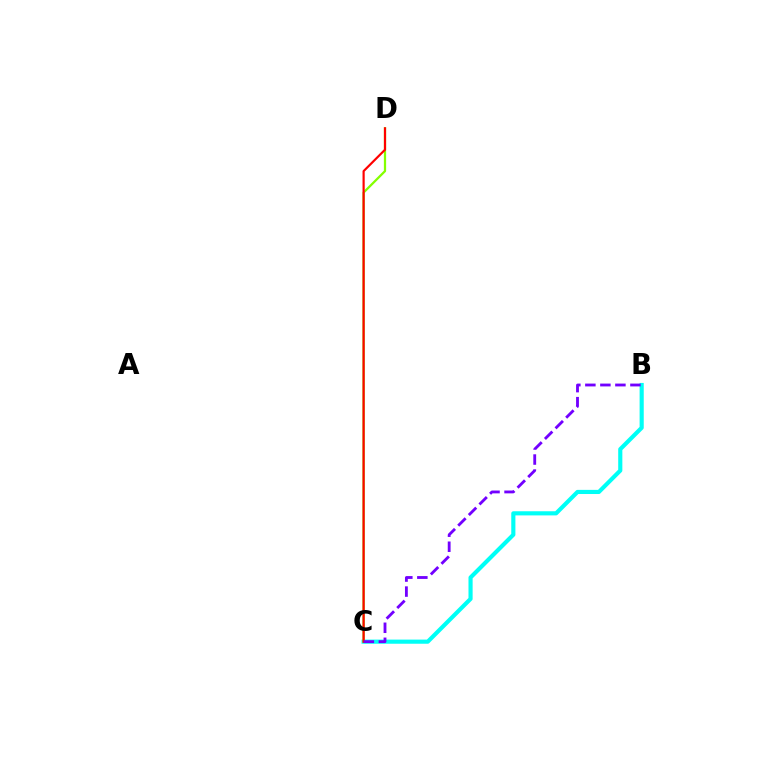{('B', 'C'): [{'color': '#00fff6', 'line_style': 'solid', 'thickness': 2.98}, {'color': '#7200ff', 'line_style': 'dashed', 'thickness': 2.04}], ('C', 'D'): [{'color': '#84ff00', 'line_style': 'solid', 'thickness': 1.62}, {'color': '#ff0000', 'line_style': 'solid', 'thickness': 1.57}]}